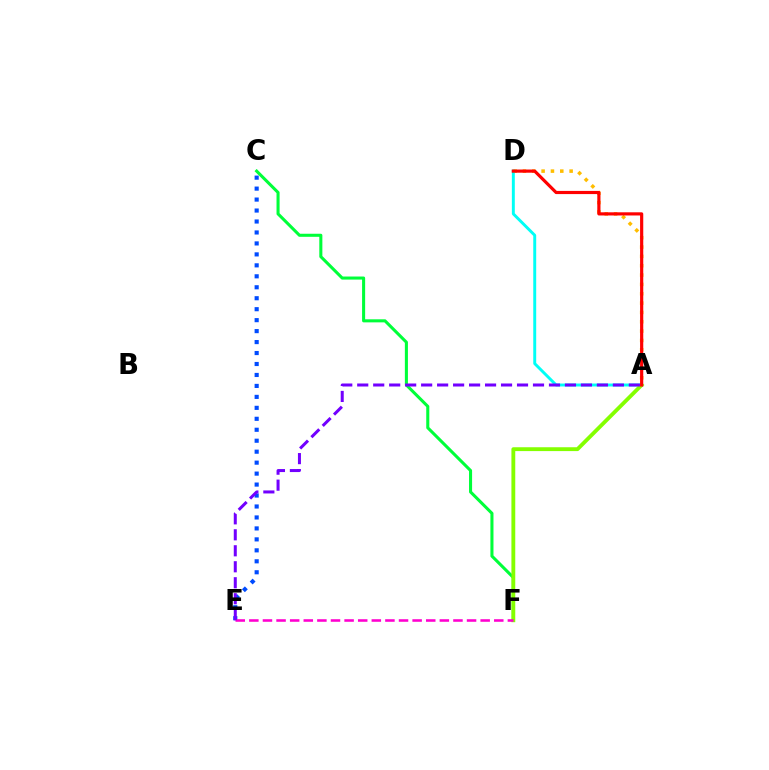{('C', 'F'): [{'color': '#00ff39', 'line_style': 'solid', 'thickness': 2.2}], ('A', 'D'): [{'color': '#ffbd00', 'line_style': 'dotted', 'thickness': 2.54}, {'color': '#00fff6', 'line_style': 'solid', 'thickness': 2.11}, {'color': '#ff0000', 'line_style': 'solid', 'thickness': 2.29}], ('A', 'F'): [{'color': '#84ff00', 'line_style': 'solid', 'thickness': 2.77}], ('C', 'E'): [{'color': '#004bff', 'line_style': 'dotted', 'thickness': 2.98}], ('E', 'F'): [{'color': '#ff00cf', 'line_style': 'dashed', 'thickness': 1.85}], ('A', 'E'): [{'color': '#7200ff', 'line_style': 'dashed', 'thickness': 2.17}]}